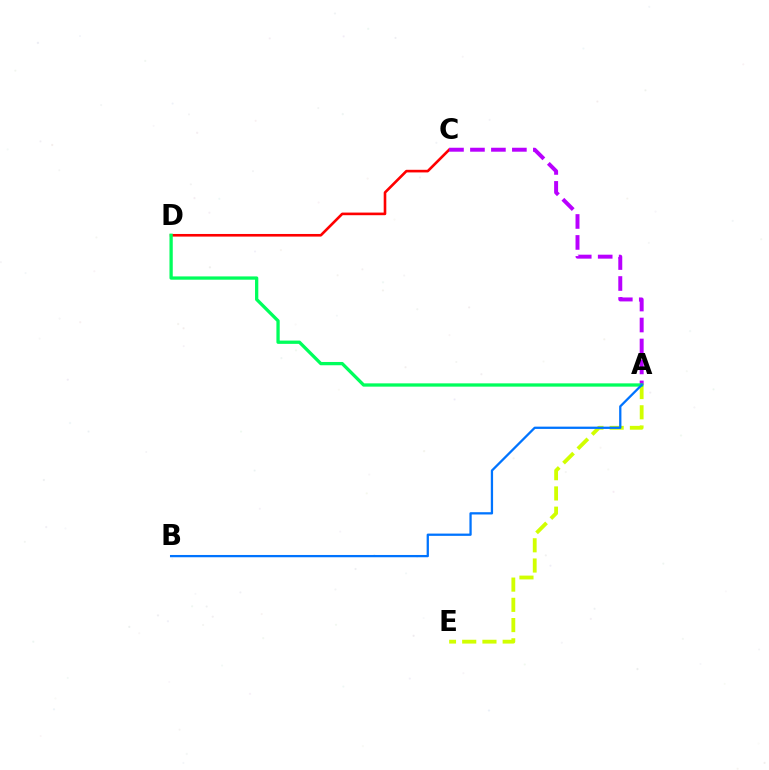{('C', 'D'): [{'color': '#ff0000', 'line_style': 'solid', 'thickness': 1.89}], ('A', 'C'): [{'color': '#b900ff', 'line_style': 'dashed', 'thickness': 2.85}], ('A', 'E'): [{'color': '#d1ff00', 'line_style': 'dashed', 'thickness': 2.75}], ('A', 'D'): [{'color': '#00ff5c', 'line_style': 'solid', 'thickness': 2.37}], ('A', 'B'): [{'color': '#0074ff', 'line_style': 'solid', 'thickness': 1.64}]}